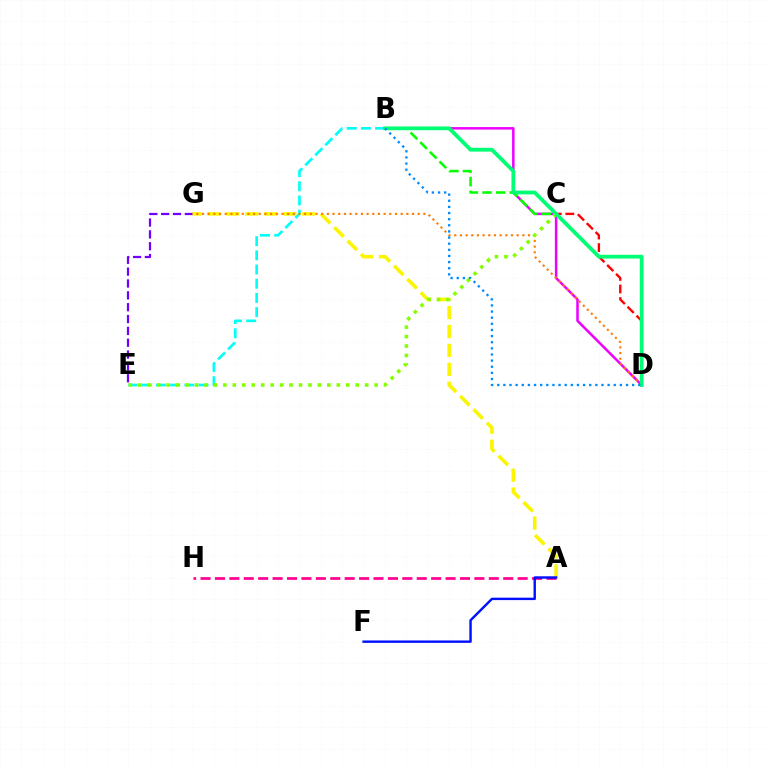{('E', 'G'): [{'color': '#7200ff', 'line_style': 'dashed', 'thickness': 1.61}], ('A', 'H'): [{'color': '#ff0094', 'line_style': 'dashed', 'thickness': 1.96}], ('B', 'E'): [{'color': '#00fff6', 'line_style': 'dashed', 'thickness': 1.93}], ('A', 'G'): [{'color': '#fcf500', 'line_style': 'dashed', 'thickness': 2.57}], ('B', 'D'): [{'color': '#ee00ff', 'line_style': 'solid', 'thickness': 1.8}, {'color': '#00ff74', 'line_style': 'solid', 'thickness': 2.72}, {'color': '#008cff', 'line_style': 'dotted', 'thickness': 1.67}], ('D', 'G'): [{'color': '#ff7c00', 'line_style': 'dotted', 'thickness': 1.54}], ('C', 'D'): [{'color': '#ff0000', 'line_style': 'dashed', 'thickness': 1.71}], ('C', 'E'): [{'color': '#84ff00', 'line_style': 'dotted', 'thickness': 2.57}], ('B', 'C'): [{'color': '#08ff00', 'line_style': 'dashed', 'thickness': 1.85}], ('A', 'F'): [{'color': '#0010ff', 'line_style': 'solid', 'thickness': 1.74}]}